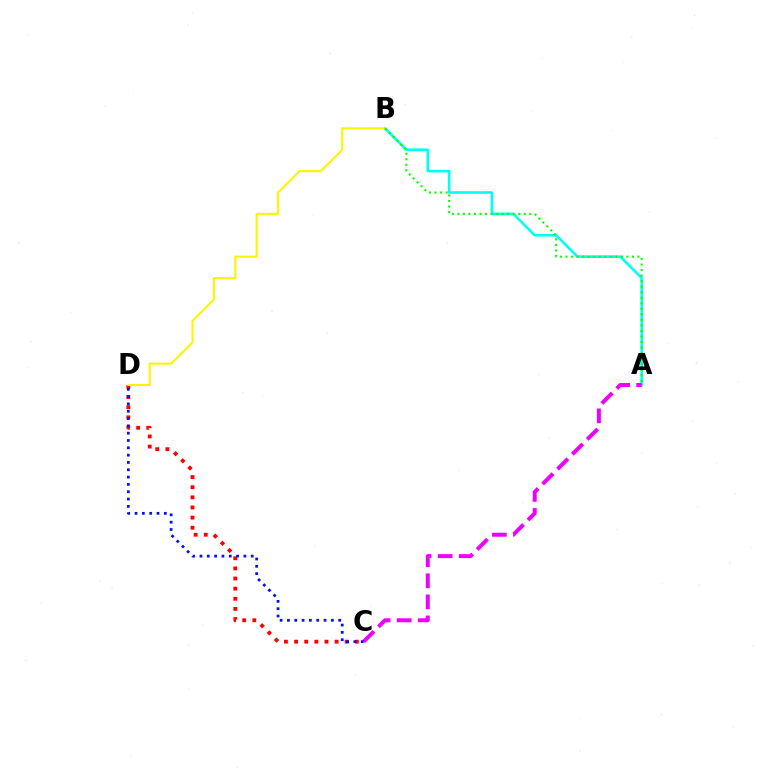{('C', 'D'): [{'color': '#ff0000', 'line_style': 'dotted', 'thickness': 2.75}, {'color': '#0010ff', 'line_style': 'dotted', 'thickness': 1.99}], ('A', 'B'): [{'color': '#00fff6', 'line_style': 'solid', 'thickness': 1.88}, {'color': '#08ff00', 'line_style': 'dotted', 'thickness': 1.5}], ('A', 'C'): [{'color': '#ee00ff', 'line_style': 'dashed', 'thickness': 2.86}], ('B', 'D'): [{'color': '#fcf500', 'line_style': 'solid', 'thickness': 1.51}]}